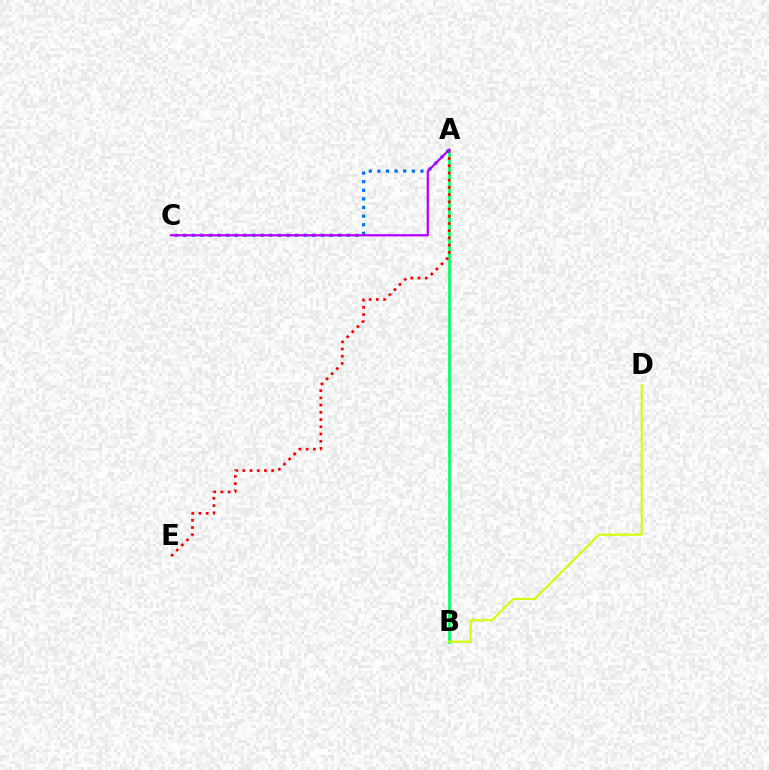{('A', 'B'): [{'color': '#00ff5c', 'line_style': 'solid', 'thickness': 1.92}], ('A', 'E'): [{'color': '#ff0000', 'line_style': 'dotted', 'thickness': 1.96}], ('A', 'C'): [{'color': '#0074ff', 'line_style': 'dotted', 'thickness': 2.34}, {'color': '#b900ff', 'line_style': 'solid', 'thickness': 1.62}], ('B', 'D'): [{'color': '#d1ff00', 'line_style': 'solid', 'thickness': 1.51}]}